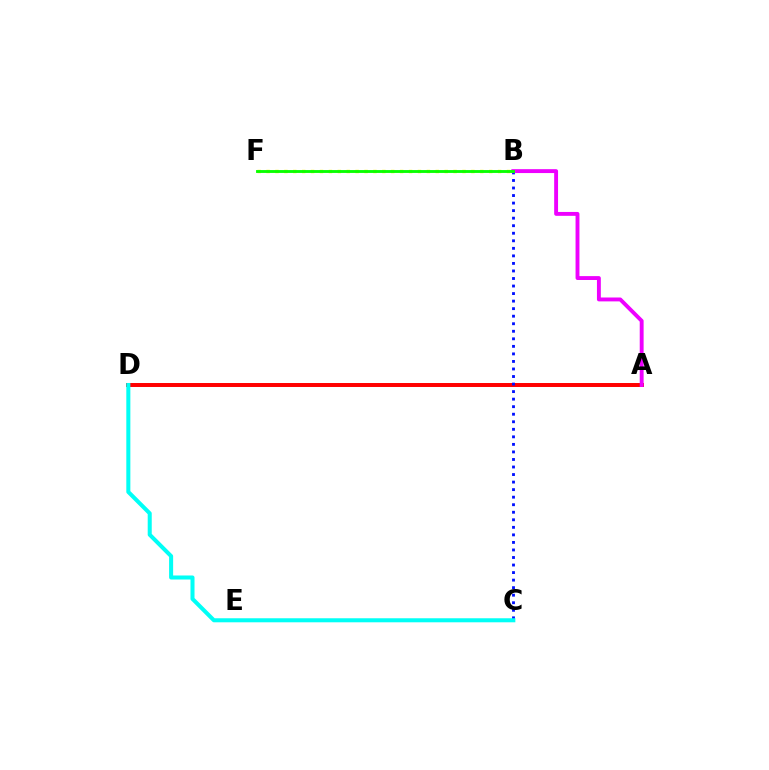{('A', 'D'): [{'color': '#ff0000', 'line_style': 'solid', 'thickness': 2.86}], ('B', 'C'): [{'color': '#0010ff', 'line_style': 'dotted', 'thickness': 2.05}], ('A', 'B'): [{'color': '#ee00ff', 'line_style': 'solid', 'thickness': 2.8}], ('B', 'F'): [{'color': '#fcf500', 'line_style': 'dotted', 'thickness': 2.42}, {'color': '#08ff00', 'line_style': 'solid', 'thickness': 2.06}], ('C', 'D'): [{'color': '#00fff6', 'line_style': 'solid', 'thickness': 2.91}]}